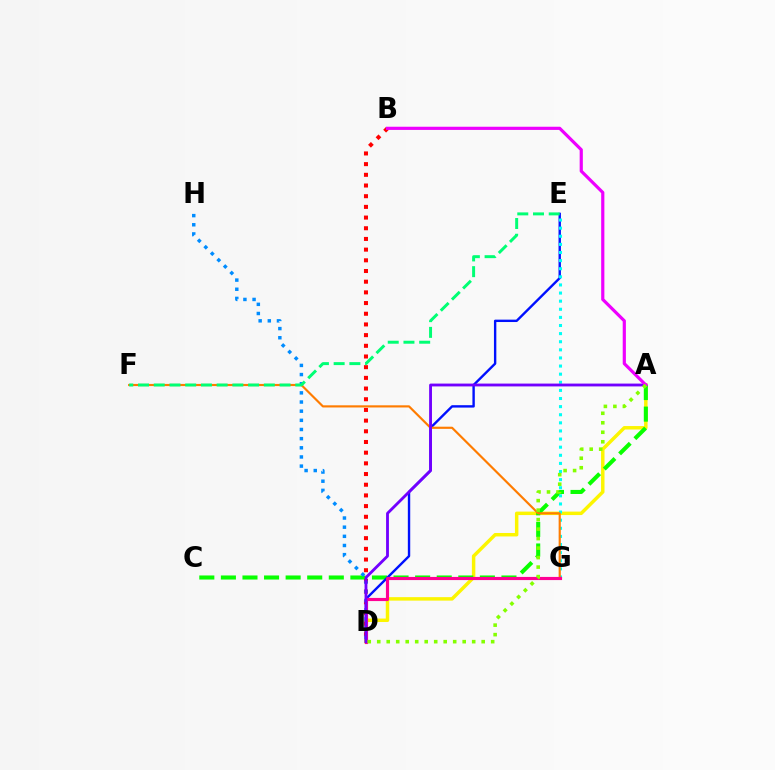{('A', 'D'): [{'color': '#fcf500', 'line_style': 'solid', 'thickness': 2.49}, {'color': '#7200ff', 'line_style': 'solid', 'thickness': 2.04}, {'color': '#84ff00', 'line_style': 'dotted', 'thickness': 2.58}], ('A', 'C'): [{'color': '#08ff00', 'line_style': 'dashed', 'thickness': 2.93}], ('D', 'E'): [{'color': '#0010ff', 'line_style': 'solid', 'thickness': 1.72}], ('B', 'D'): [{'color': '#ff0000', 'line_style': 'dotted', 'thickness': 2.9}], ('E', 'G'): [{'color': '#00fff6', 'line_style': 'dotted', 'thickness': 2.2}], ('F', 'G'): [{'color': '#ff7c00', 'line_style': 'solid', 'thickness': 1.55}], ('D', 'H'): [{'color': '#008cff', 'line_style': 'dotted', 'thickness': 2.49}], ('E', 'F'): [{'color': '#00ff74', 'line_style': 'dashed', 'thickness': 2.14}], ('D', 'G'): [{'color': '#ff0094', 'line_style': 'solid', 'thickness': 2.27}], ('A', 'B'): [{'color': '#ee00ff', 'line_style': 'solid', 'thickness': 2.29}]}